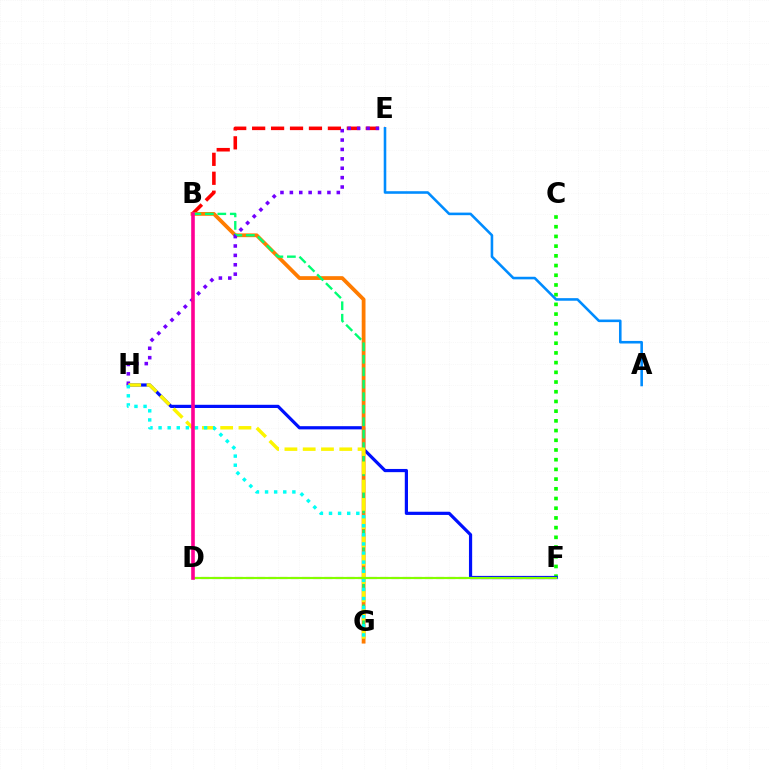{('C', 'F'): [{'color': '#08ff00', 'line_style': 'dotted', 'thickness': 2.64}], ('F', 'H'): [{'color': '#0010ff', 'line_style': 'solid', 'thickness': 2.3}], ('B', 'E'): [{'color': '#ff0000', 'line_style': 'dashed', 'thickness': 2.57}], ('B', 'G'): [{'color': '#ff7c00', 'line_style': 'solid', 'thickness': 2.72}, {'color': '#00ff74', 'line_style': 'dashed', 'thickness': 1.7}], ('D', 'F'): [{'color': '#ee00ff', 'line_style': 'dashed', 'thickness': 1.52}, {'color': '#84ff00', 'line_style': 'solid', 'thickness': 1.55}], ('A', 'E'): [{'color': '#008cff', 'line_style': 'solid', 'thickness': 1.86}], ('E', 'H'): [{'color': '#7200ff', 'line_style': 'dotted', 'thickness': 2.55}], ('G', 'H'): [{'color': '#fcf500', 'line_style': 'dashed', 'thickness': 2.48}, {'color': '#00fff6', 'line_style': 'dotted', 'thickness': 2.47}], ('B', 'D'): [{'color': '#ff0094', 'line_style': 'solid', 'thickness': 2.6}]}